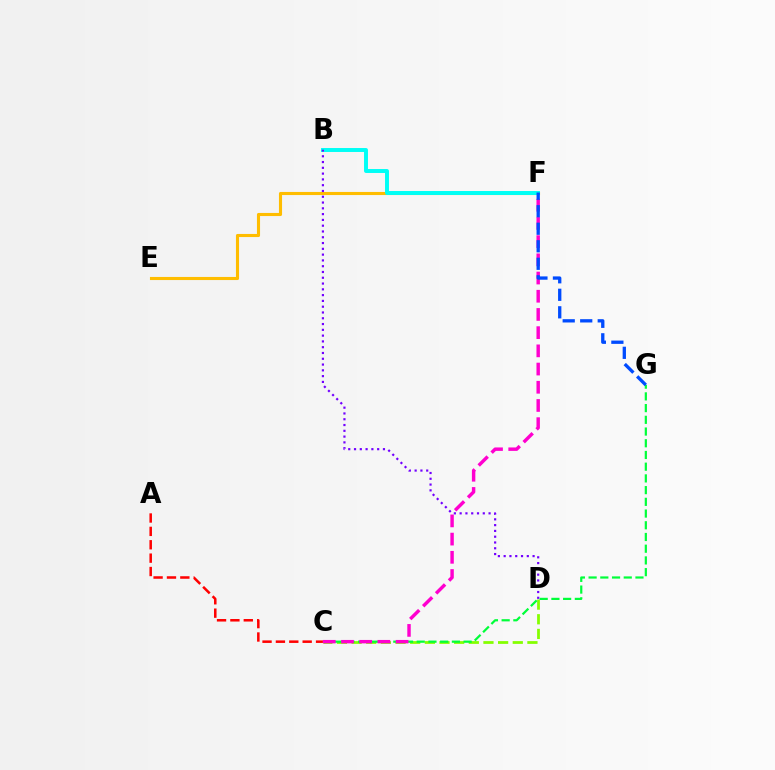{('C', 'D'): [{'color': '#84ff00', 'line_style': 'dashed', 'thickness': 1.99}], ('C', 'G'): [{'color': '#00ff39', 'line_style': 'dashed', 'thickness': 1.59}], ('A', 'C'): [{'color': '#ff0000', 'line_style': 'dashed', 'thickness': 1.82}], ('C', 'F'): [{'color': '#ff00cf', 'line_style': 'dashed', 'thickness': 2.47}], ('E', 'F'): [{'color': '#ffbd00', 'line_style': 'solid', 'thickness': 2.23}], ('B', 'F'): [{'color': '#00fff6', 'line_style': 'solid', 'thickness': 2.84}], ('F', 'G'): [{'color': '#004bff', 'line_style': 'dashed', 'thickness': 2.38}], ('B', 'D'): [{'color': '#7200ff', 'line_style': 'dotted', 'thickness': 1.57}]}